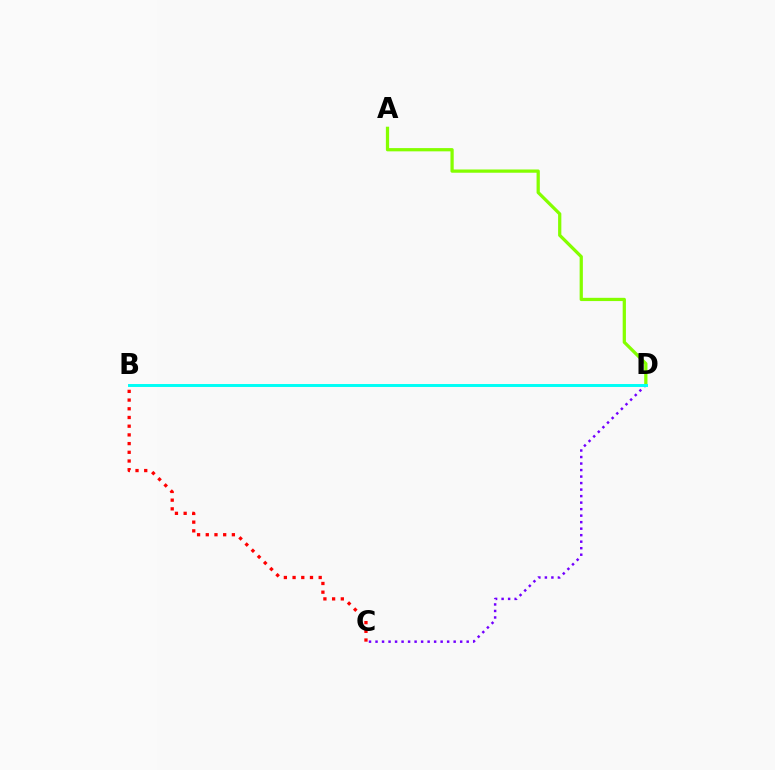{('C', 'D'): [{'color': '#7200ff', 'line_style': 'dotted', 'thickness': 1.77}], ('A', 'D'): [{'color': '#84ff00', 'line_style': 'solid', 'thickness': 2.34}], ('B', 'C'): [{'color': '#ff0000', 'line_style': 'dotted', 'thickness': 2.36}], ('B', 'D'): [{'color': '#00fff6', 'line_style': 'solid', 'thickness': 2.12}]}